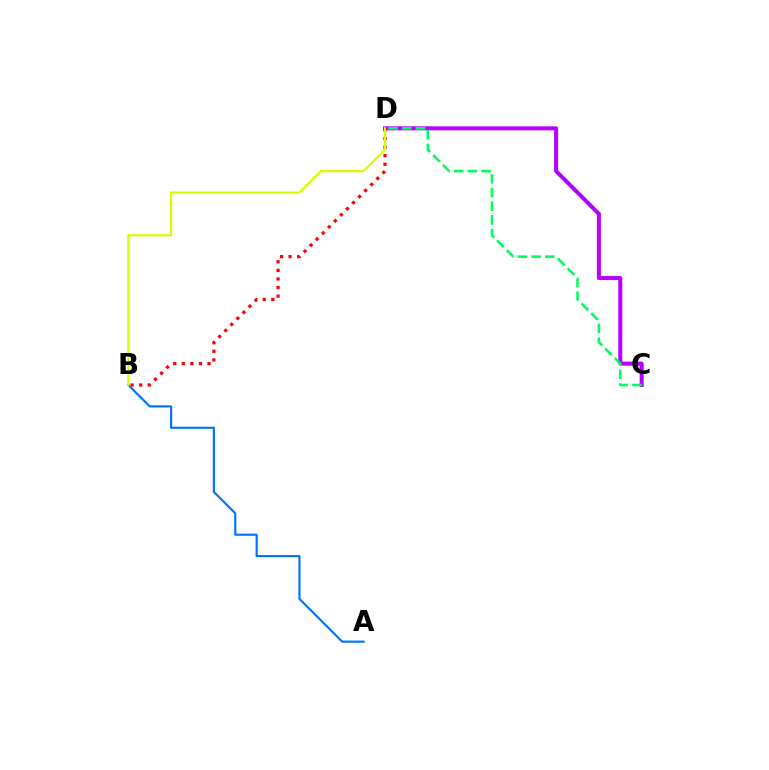{('C', 'D'): [{'color': '#b900ff', 'line_style': 'solid', 'thickness': 2.89}, {'color': '#00ff5c', 'line_style': 'dashed', 'thickness': 1.86}], ('A', 'B'): [{'color': '#0074ff', 'line_style': 'solid', 'thickness': 1.56}], ('B', 'D'): [{'color': '#ff0000', 'line_style': 'dotted', 'thickness': 2.33}, {'color': '#d1ff00', 'line_style': 'solid', 'thickness': 1.56}]}